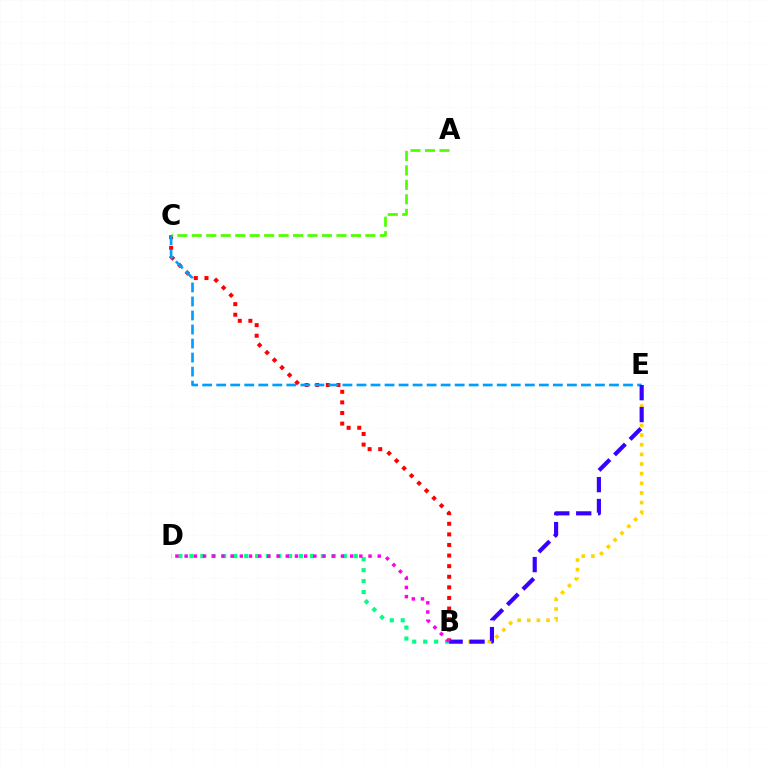{('B', 'C'): [{'color': '#ff0000', 'line_style': 'dotted', 'thickness': 2.88}], ('A', 'C'): [{'color': '#4fff00', 'line_style': 'dashed', 'thickness': 1.96}], ('C', 'E'): [{'color': '#009eff', 'line_style': 'dashed', 'thickness': 1.91}], ('B', 'E'): [{'color': '#ffd500', 'line_style': 'dotted', 'thickness': 2.62}, {'color': '#3700ff', 'line_style': 'dashed', 'thickness': 2.98}], ('B', 'D'): [{'color': '#00ff86', 'line_style': 'dotted', 'thickness': 2.98}, {'color': '#ff00ed', 'line_style': 'dotted', 'thickness': 2.5}]}